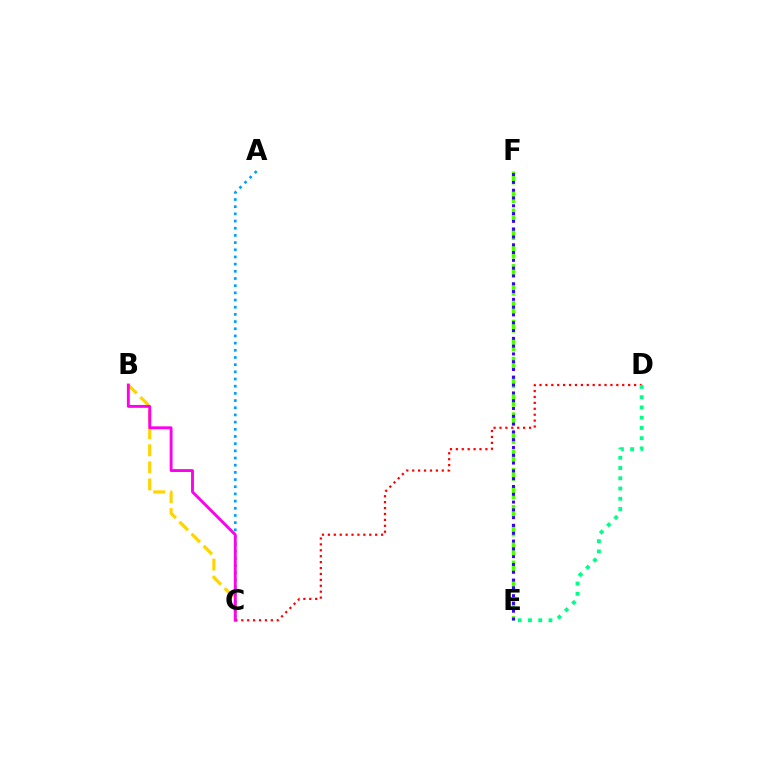{('B', 'C'): [{'color': '#ffd500', 'line_style': 'dashed', 'thickness': 2.32}, {'color': '#ff00ed', 'line_style': 'solid', 'thickness': 2.08}], ('C', 'D'): [{'color': '#ff0000', 'line_style': 'dotted', 'thickness': 1.61}], ('E', 'F'): [{'color': '#4fff00', 'line_style': 'dashed', 'thickness': 2.52}, {'color': '#3700ff', 'line_style': 'dotted', 'thickness': 2.12}], ('A', 'C'): [{'color': '#009eff', 'line_style': 'dotted', 'thickness': 1.95}], ('D', 'E'): [{'color': '#00ff86', 'line_style': 'dotted', 'thickness': 2.78}]}